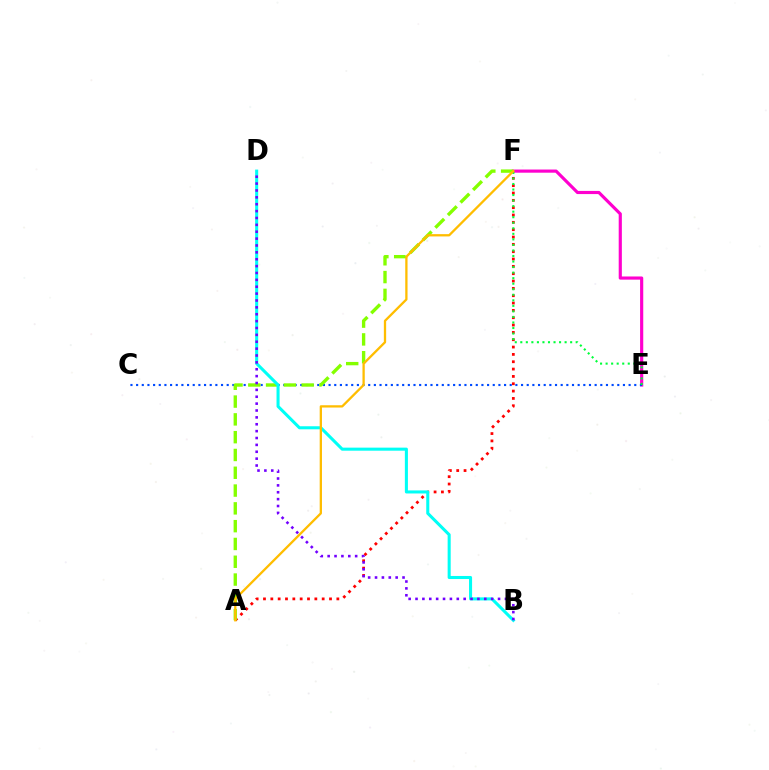{('A', 'F'): [{'color': '#ff0000', 'line_style': 'dotted', 'thickness': 1.99}, {'color': '#84ff00', 'line_style': 'dashed', 'thickness': 2.42}, {'color': '#ffbd00', 'line_style': 'solid', 'thickness': 1.65}], ('E', 'F'): [{'color': '#ff00cf', 'line_style': 'solid', 'thickness': 2.27}, {'color': '#00ff39', 'line_style': 'dotted', 'thickness': 1.51}], ('C', 'E'): [{'color': '#004bff', 'line_style': 'dotted', 'thickness': 1.54}], ('B', 'D'): [{'color': '#00fff6', 'line_style': 'solid', 'thickness': 2.2}, {'color': '#7200ff', 'line_style': 'dotted', 'thickness': 1.87}]}